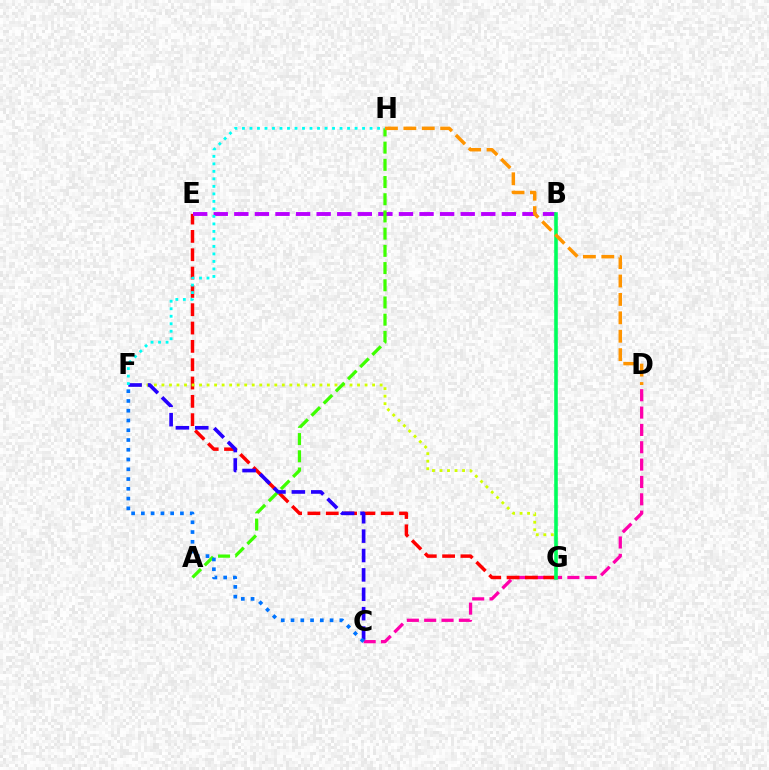{('C', 'D'): [{'color': '#ff00ac', 'line_style': 'dashed', 'thickness': 2.36}], ('E', 'G'): [{'color': '#ff0000', 'line_style': 'dashed', 'thickness': 2.49}], ('F', 'G'): [{'color': '#d1ff00', 'line_style': 'dotted', 'thickness': 2.04}], ('B', 'E'): [{'color': '#b900ff', 'line_style': 'dashed', 'thickness': 2.8}], ('A', 'H'): [{'color': '#3dff00', 'line_style': 'dashed', 'thickness': 2.34}], ('B', 'G'): [{'color': '#00ff5c', 'line_style': 'solid', 'thickness': 2.58}], ('C', 'F'): [{'color': '#2500ff', 'line_style': 'dashed', 'thickness': 2.63}, {'color': '#0074ff', 'line_style': 'dotted', 'thickness': 2.65}], ('D', 'H'): [{'color': '#ff9400', 'line_style': 'dashed', 'thickness': 2.5}], ('F', 'H'): [{'color': '#00fff6', 'line_style': 'dotted', 'thickness': 2.04}]}